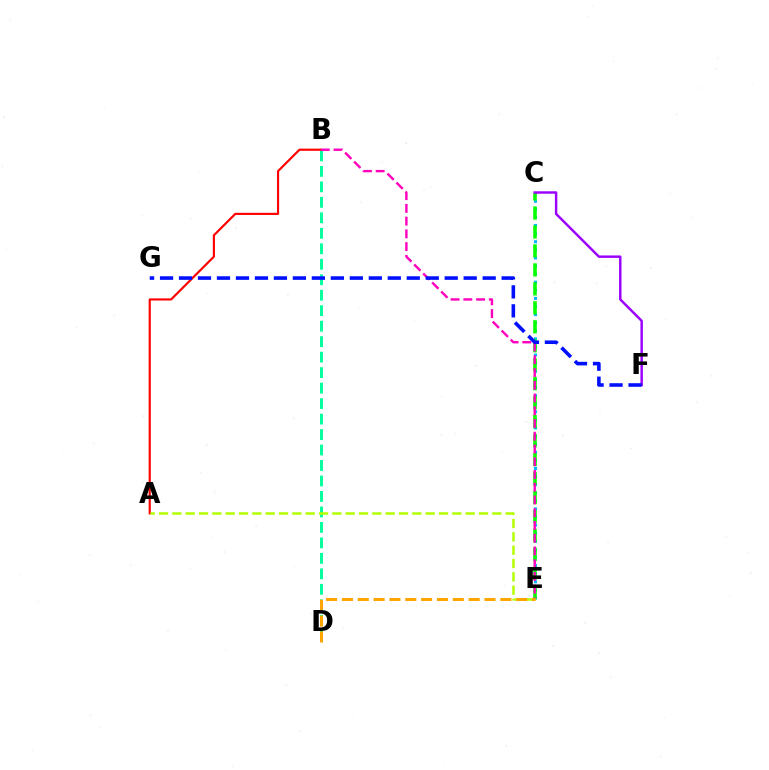{('C', 'E'): [{'color': '#00b5ff', 'line_style': 'dotted', 'thickness': 2.2}, {'color': '#08ff00', 'line_style': 'dashed', 'thickness': 2.58}], ('B', 'D'): [{'color': '#00ff9d', 'line_style': 'dashed', 'thickness': 2.1}], ('A', 'B'): [{'color': '#ff0000', 'line_style': 'solid', 'thickness': 1.56}], ('B', 'E'): [{'color': '#ff00bd', 'line_style': 'dashed', 'thickness': 1.73}], ('C', 'F'): [{'color': '#9b00ff', 'line_style': 'solid', 'thickness': 1.76}], ('F', 'G'): [{'color': '#0010ff', 'line_style': 'dashed', 'thickness': 2.58}], ('A', 'E'): [{'color': '#b3ff00', 'line_style': 'dashed', 'thickness': 1.81}], ('D', 'E'): [{'color': '#ffa500', 'line_style': 'dashed', 'thickness': 2.15}]}